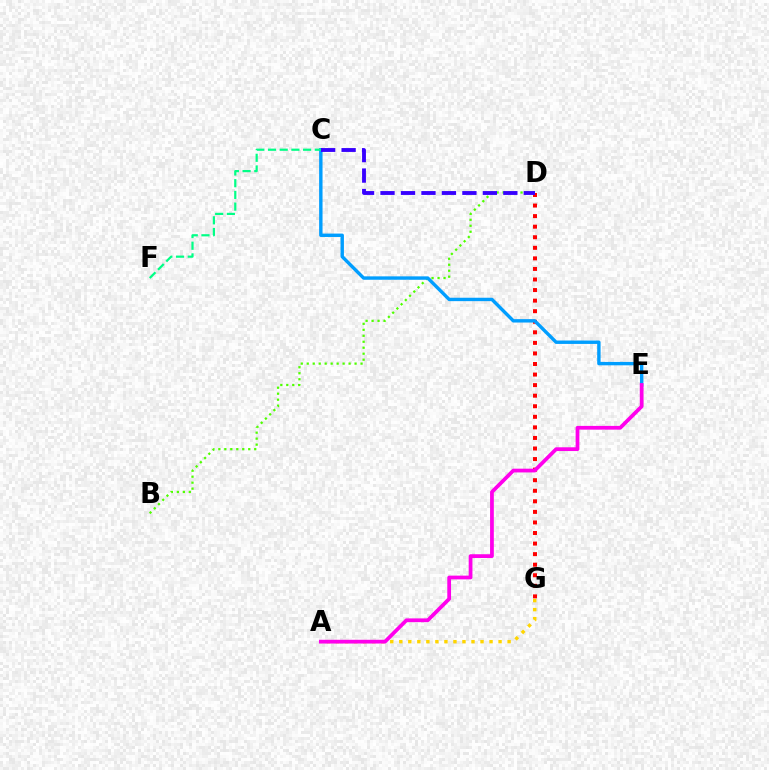{('D', 'G'): [{'color': '#ff0000', 'line_style': 'dotted', 'thickness': 2.87}], ('A', 'G'): [{'color': '#ffd500', 'line_style': 'dotted', 'thickness': 2.45}], ('B', 'D'): [{'color': '#4fff00', 'line_style': 'dotted', 'thickness': 1.62}], ('C', 'E'): [{'color': '#009eff', 'line_style': 'solid', 'thickness': 2.45}], ('C', 'F'): [{'color': '#00ff86', 'line_style': 'dashed', 'thickness': 1.59}], ('C', 'D'): [{'color': '#3700ff', 'line_style': 'dashed', 'thickness': 2.78}], ('A', 'E'): [{'color': '#ff00ed', 'line_style': 'solid', 'thickness': 2.7}]}